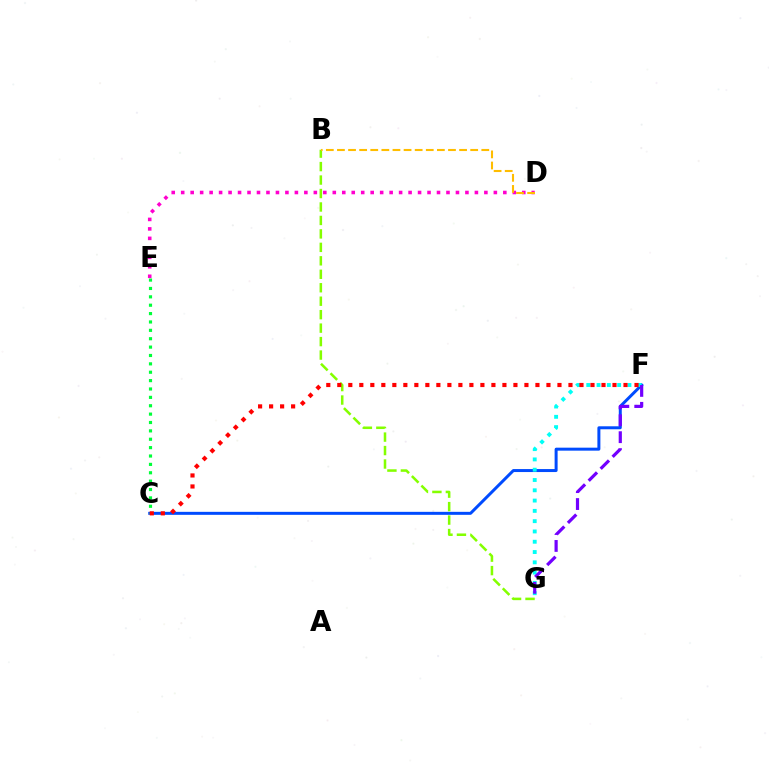{('C', 'F'): [{'color': '#004bff', 'line_style': 'solid', 'thickness': 2.15}, {'color': '#ff0000', 'line_style': 'dotted', 'thickness': 2.99}], ('C', 'E'): [{'color': '#00ff39', 'line_style': 'dotted', 'thickness': 2.28}], ('F', 'G'): [{'color': '#00fff6', 'line_style': 'dotted', 'thickness': 2.8}, {'color': '#7200ff', 'line_style': 'dashed', 'thickness': 2.3}], ('D', 'E'): [{'color': '#ff00cf', 'line_style': 'dotted', 'thickness': 2.57}], ('B', 'G'): [{'color': '#84ff00', 'line_style': 'dashed', 'thickness': 1.83}], ('B', 'D'): [{'color': '#ffbd00', 'line_style': 'dashed', 'thickness': 1.51}]}